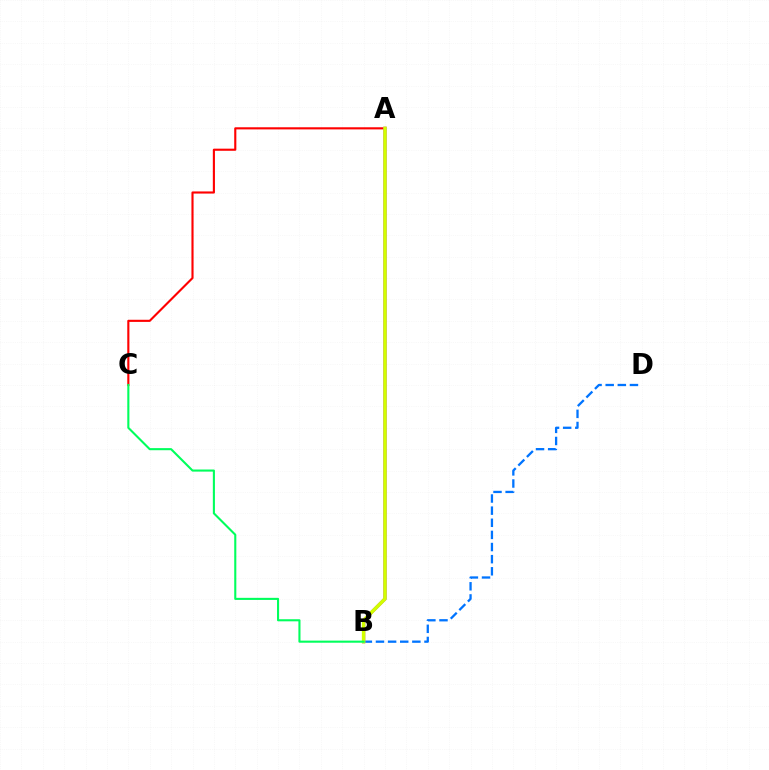{('A', 'C'): [{'color': '#ff0000', 'line_style': 'solid', 'thickness': 1.53}], ('B', 'D'): [{'color': '#0074ff', 'line_style': 'dashed', 'thickness': 1.65}], ('A', 'B'): [{'color': '#b900ff', 'line_style': 'solid', 'thickness': 2.3}, {'color': '#d1ff00', 'line_style': 'solid', 'thickness': 2.54}], ('B', 'C'): [{'color': '#00ff5c', 'line_style': 'solid', 'thickness': 1.51}]}